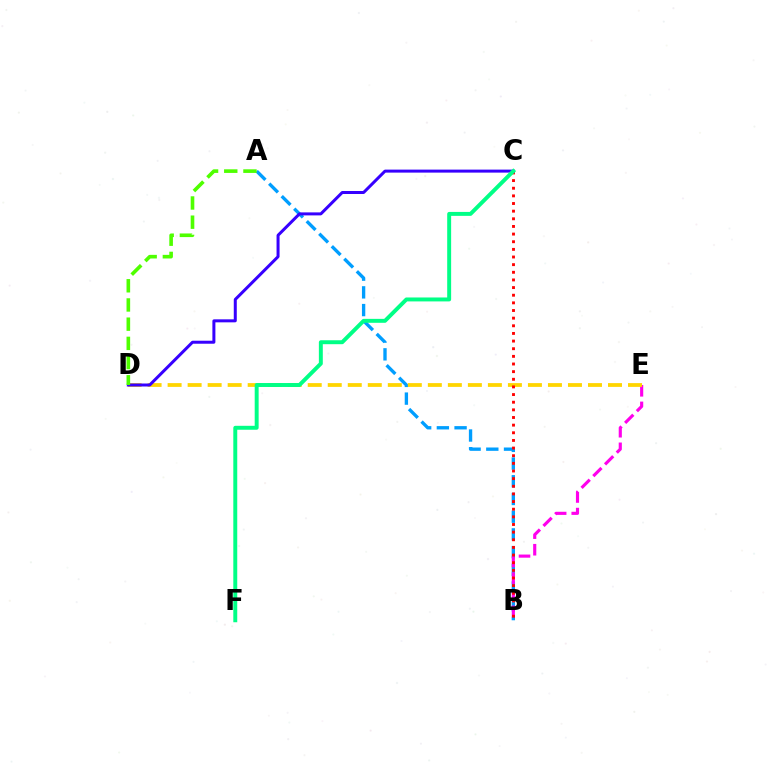{('A', 'B'): [{'color': '#009eff', 'line_style': 'dashed', 'thickness': 2.41}], ('B', 'E'): [{'color': '#ff00ed', 'line_style': 'dashed', 'thickness': 2.25}], ('D', 'E'): [{'color': '#ffd500', 'line_style': 'dashed', 'thickness': 2.72}], ('B', 'C'): [{'color': '#ff0000', 'line_style': 'dotted', 'thickness': 2.08}], ('C', 'D'): [{'color': '#3700ff', 'line_style': 'solid', 'thickness': 2.16}], ('C', 'F'): [{'color': '#00ff86', 'line_style': 'solid', 'thickness': 2.83}], ('A', 'D'): [{'color': '#4fff00', 'line_style': 'dashed', 'thickness': 2.61}]}